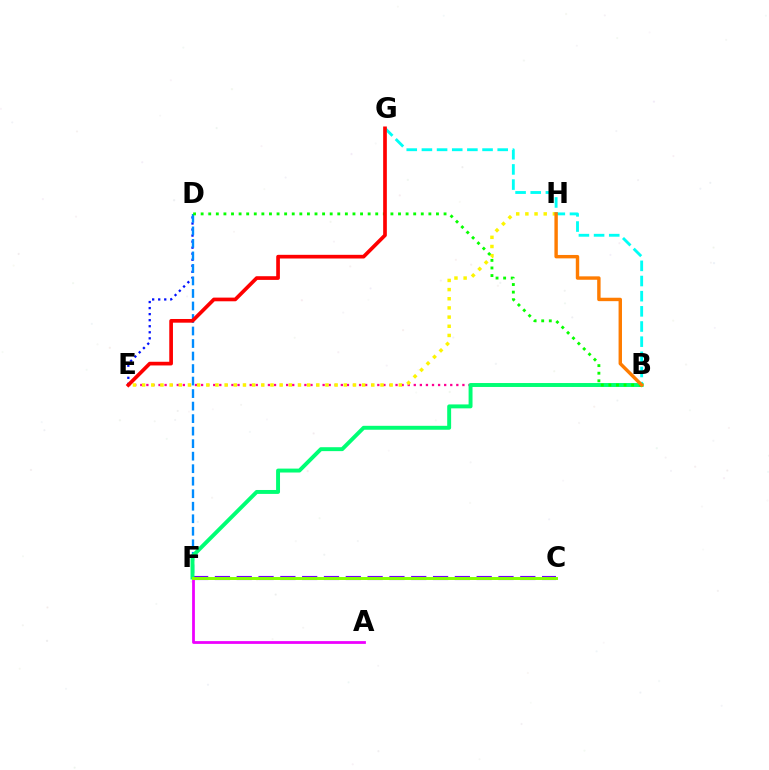{('C', 'F'): [{'color': '#7200ff', 'line_style': 'dashed', 'thickness': 2.96}, {'color': '#84ff00', 'line_style': 'solid', 'thickness': 2.14}], ('D', 'E'): [{'color': '#0010ff', 'line_style': 'dotted', 'thickness': 1.64}], ('B', 'E'): [{'color': '#ff0094', 'line_style': 'dotted', 'thickness': 1.65}], ('E', 'H'): [{'color': '#fcf500', 'line_style': 'dotted', 'thickness': 2.49}], ('B', 'G'): [{'color': '#00fff6', 'line_style': 'dashed', 'thickness': 2.06}], ('A', 'F'): [{'color': '#ee00ff', 'line_style': 'solid', 'thickness': 2.0}], ('D', 'F'): [{'color': '#008cff', 'line_style': 'dashed', 'thickness': 1.7}], ('B', 'F'): [{'color': '#00ff74', 'line_style': 'solid', 'thickness': 2.83}], ('B', 'D'): [{'color': '#08ff00', 'line_style': 'dotted', 'thickness': 2.06}], ('B', 'H'): [{'color': '#ff7c00', 'line_style': 'solid', 'thickness': 2.46}], ('E', 'G'): [{'color': '#ff0000', 'line_style': 'solid', 'thickness': 2.65}]}